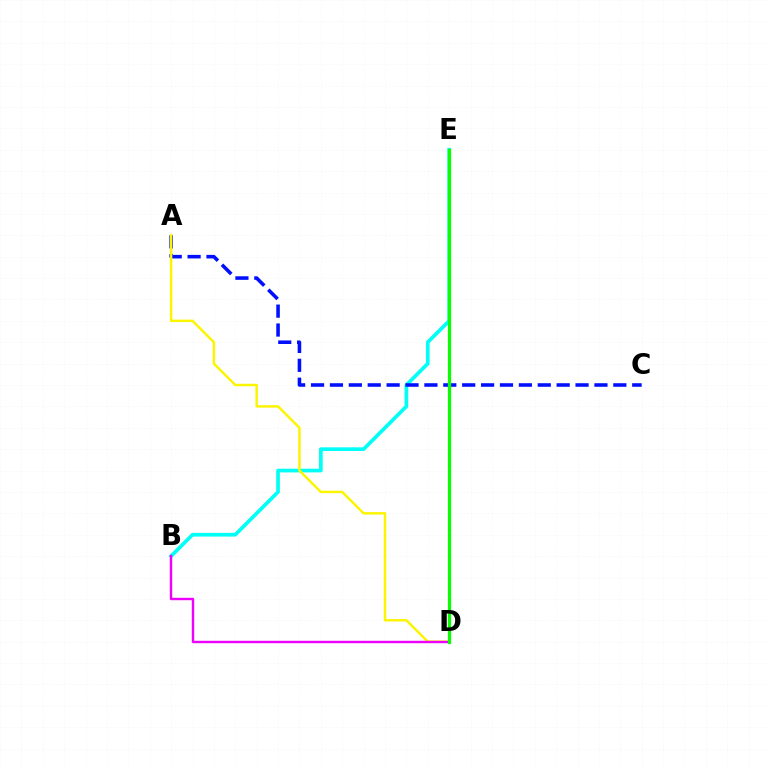{('D', 'E'): [{'color': '#ff0000', 'line_style': 'dotted', 'thickness': 1.83}, {'color': '#08ff00', 'line_style': 'solid', 'thickness': 2.32}], ('B', 'E'): [{'color': '#00fff6', 'line_style': 'solid', 'thickness': 2.66}], ('A', 'C'): [{'color': '#0010ff', 'line_style': 'dashed', 'thickness': 2.57}], ('A', 'D'): [{'color': '#fcf500', 'line_style': 'solid', 'thickness': 1.77}], ('B', 'D'): [{'color': '#ee00ff', 'line_style': 'solid', 'thickness': 1.73}]}